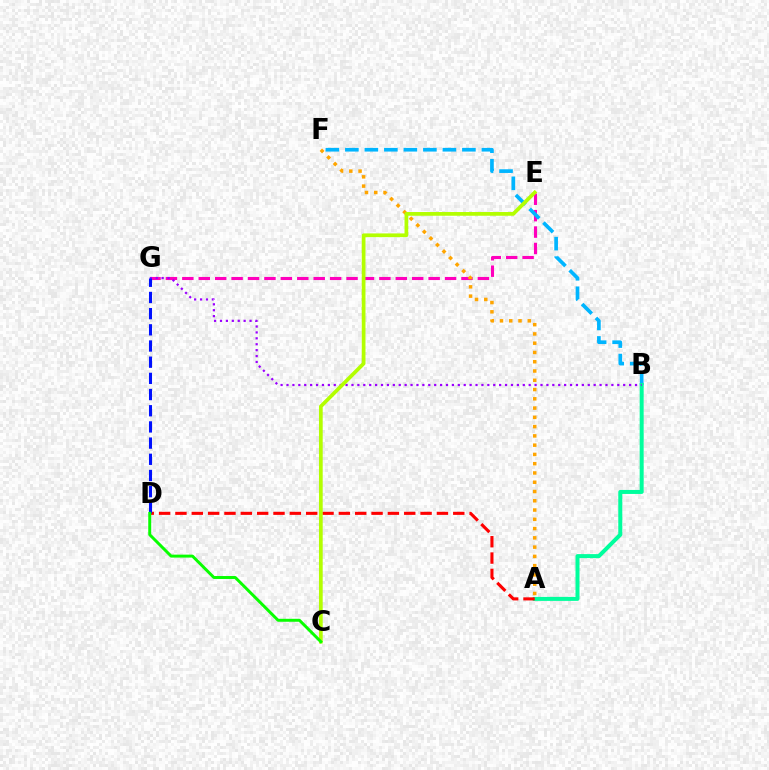{('E', 'G'): [{'color': '#ff00bd', 'line_style': 'dashed', 'thickness': 2.23}], ('B', 'F'): [{'color': '#00b5ff', 'line_style': 'dashed', 'thickness': 2.65}], ('A', 'B'): [{'color': '#00ff9d', 'line_style': 'solid', 'thickness': 2.88}], ('B', 'G'): [{'color': '#9b00ff', 'line_style': 'dotted', 'thickness': 1.6}], ('A', 'F'): [{'color': '#ffa500', 'line_style': 'dotted', 'thickness': 2.52}], ('A', 'D'): [{'color': '#ff0000', 'line_style': 'dashed', 'thickness': 2.22}], ('C', 'E'): [{'color': '#b3ff00', 'line_style': 'solid', 'thickness': 2.68}], ('D', 'G'): [{'color': '#0010ff', 'line_style': 'dashed', 'thickness': 2.2}], ('C', 'D'): [{'color': '#08ff00', 'line_style': 'solid', 'thickness': 2.13}]}